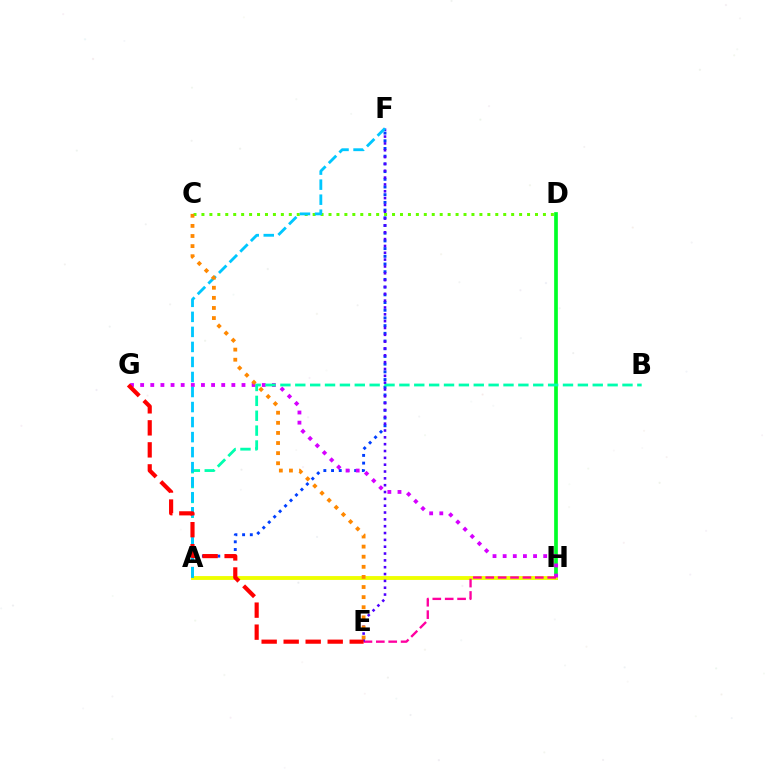{('D', 'H'): [{'color': '#00ff27', 'line_style': 'solid', 'thickness': 2.66}], ('A', 'H'): [{'color': '#eeff00', 'line_style': 'solid', 'thickness': 2.78}], ('A', 'F'): [{'color': '#003fff', 'line_style': 'dotted', 'thickness': 2.09}, {'color': '#00c7ff', 'line_style': 'dashed', 'thickness': 2.04}], ('G', 'H'): [{'color': '#d600ff', 'line_style': 'dotted', 'thickness': 2.75}], ('E', 'H'): [{'color': '#ff00a0', 'line_style': 'dashed', 'thickness': 1.68}], ('A', 'B'): [{'color': '#00ffaf', 'line_style': 'dashed', 'thickness': 2.02}], ('E', 'F'): [{'color': '#4f00ff', 'line_style': 'dotted', 'thickness': 1.86}], ('C', 'D'): [{'color': '#66ff00', 'line_style': 'dotted', 'thickness': 2.16}], ('E', 'G'): [{'color': '#ff0000', 'line_style': 'dashed', 'thickness': 2.99}], ('C', 'E'): [{'color': '#ff8800', 'line_style': 'dotted', 'thickness': 2.74}]}